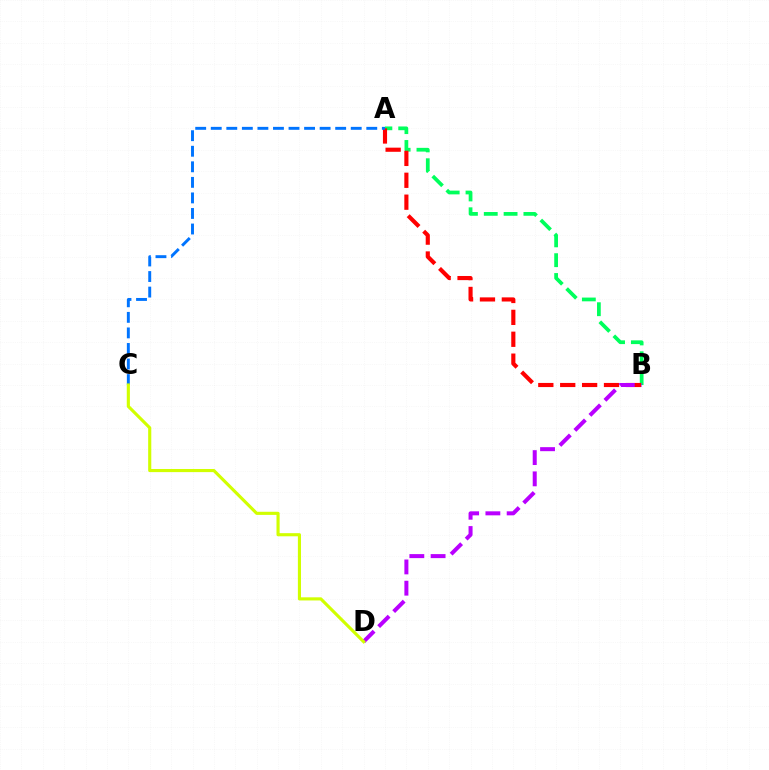{('A', 'B'): [{'color': '#00ff5c', 'line_style': 'dashed', 'thickness': 2.69}, {'color': '#ff0000', 'line_style': 'dashed', 'thickness': 2.97}], ('A', 'C'): [{'color': '#0074ff', 'line_style': 'dashed', 'thickness': 2.11}], ('B', 'D'): [{'color': '#b900ff', 'line_style': 'dashed', 'thickness': 2.89}], ('C', 'D'): [{'color': '#d1ff00', 'line_style': 'solid', 'thickness': 2.25}]}